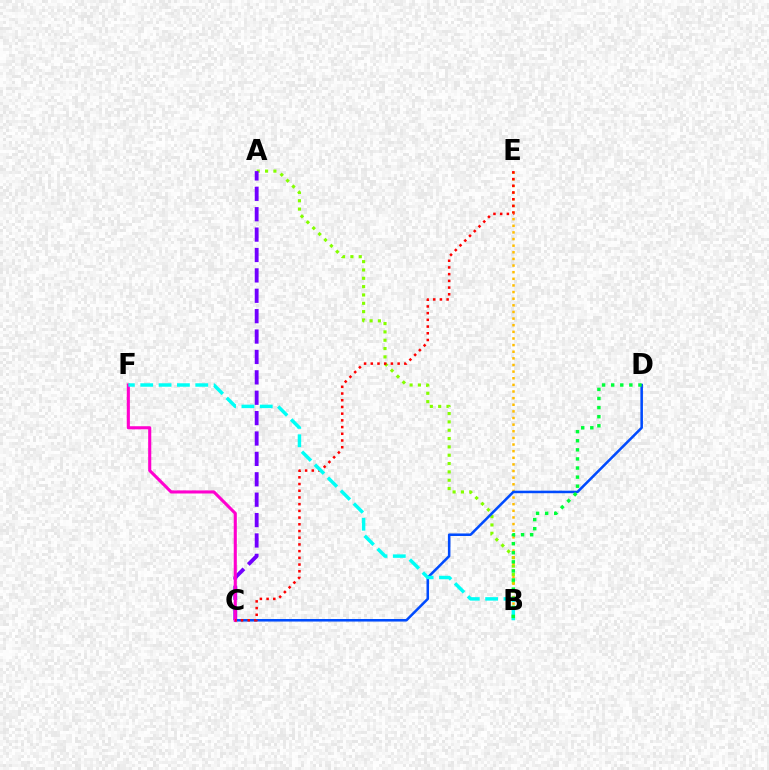{('A', 'B'): [{'color': '#84ff00', 'line_style': 'dotted', 'thickness': 2.26}], ('B', 'E'): [{'color': '#ffbd00', 'line_style': 'dotted', 'thickness': 1.8}], ('A', 'C'): [{'color': '#7200ff', 'line_style': 'dashed', 'thickness': 2.77}], ('C', 'D'): [{'color': '#004bff', 'line_style': 'solid', 'thickness': 1.83}], ('C', 'F'): [{'color': '#ff00cf', 'line_style': 'solid', 'thickness': 2.23}], ('C', 'E'): [{'color': '#ff0000', 'line_style': 'dotted', 'thickness': 1.82}], ('B', 'F'): [{'color': '#00fff6', 'line_style': 'dashed', 'thickness': 2.49}], ('B', 'D'): [{'color': '#00ff39', 'line_style': 'dotted', 'thickness': 2.47}]}